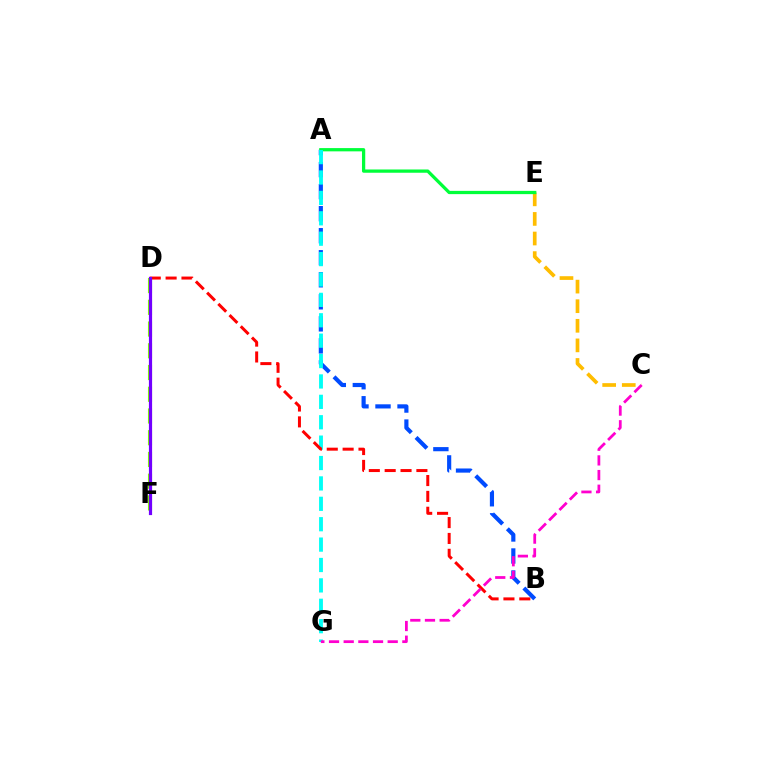{('A', 'B'): [{'color': '#004bff', 'line_style': 'dashed', 'thickness': 2.99}], ('C', 'E'): [{'color': '#ffbd00', 'line_style': 'dashed', 'thickness': 2.66}], ('A', 'E'): [{'color': '#00ff39', 'line_style': 'solid', 'thickness': 2.35}], ('A', 'G'): [{'color': '#00fff6', 'line_style': 'dashed', 'thickness': 2.77}], ('D', 'F'): [{'color': '#84ff00', 'line_style': 'dashed', 'thickness': 2.95}, {'color': '#7200ff', 'line_style': 'solid', 'thickness': 2.29}], ('B', 'D'): [{'color': '#ff0000', 'line_style': 'dashed', 'thickness': 2.15}], ('C', 'G'): [{'color': '#ff00cf', 'line_style': 'dashed', 'thickness': 1.99}]}